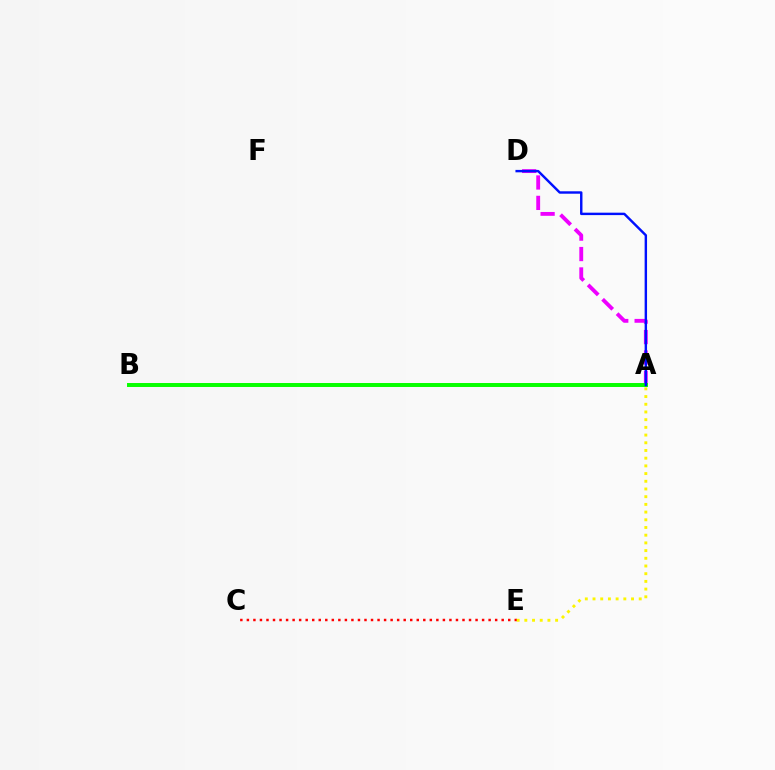{('A', 'D'): [{'color': '#ee00ff', 'line_style': 'dashed', 'thickness': 2.77}, {'color': '#0010ff', 'line_style': 'solid', 'thickness': 1.75}], ('A', 'B'): [{'color': '#00fff6', 'line_style': 'solid', 'thickness': 1.58}, {'color': '#08ff00', 'line_style': 'solid', 'thickness': 2.85}], ('C', 'E'): [{'color': '#ff0000', 'line_style': 'dotted', 'thickness': 1.78}], ('A', 'E'): [{'color': '#fcf500', 'line_style': 'dotted', 'thickness': 2.09}]}